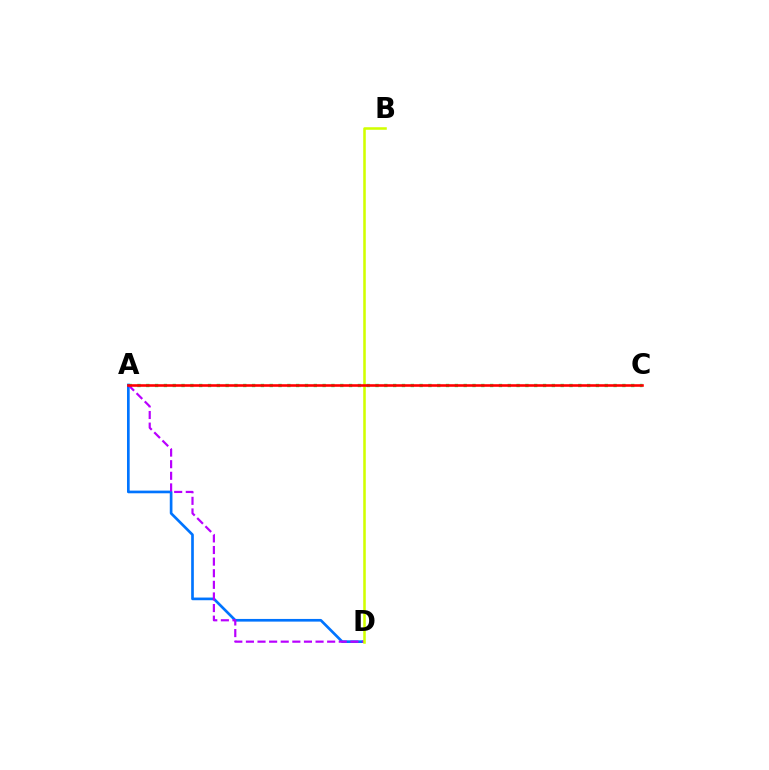{('A', 'C'): [{'color': '#00ff5c', 'line_style': 'dotted', 'thickness': 2.4}, {'color': '#ff0000', 'line_style': 'solid', 'thickness': 1.88}], ('A', 'D'): [{'color': '#0074ff', 'line_style': 'solid', 'thickness': 1.92}, {'color': '#b900ff', 'line_style': 'dashed', 'thickness': 1.58}], ('B', 'D'): [{'color': '#d1ff00', 'line_style': 'solid', 'thickness': 1.84}]}